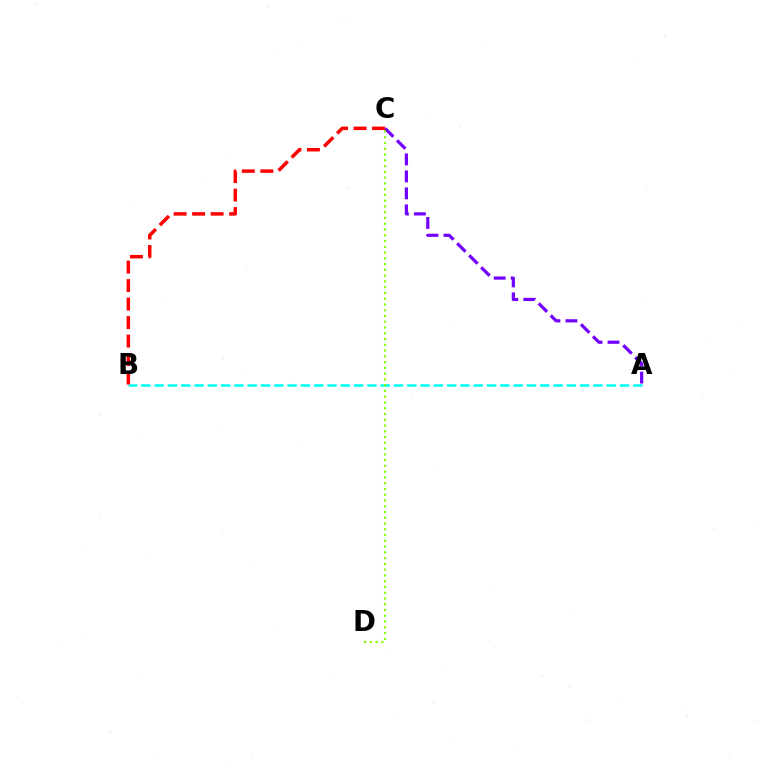{('A', 'C'): [{'color': '#7200ff', 'line_style': 'dashed', 'thickness': 2.31}], ('A', 'B'): [{'color': '#00fff6', 'line_style': 'dashed', 'thickness': 1.81}], ('C', 'D'): [{'color': '#84ff00', 'line_style': 'dotted', 'thickness': 1.57}], ('B', 'C'): [{'color': '#ff0000', 'line_style': 'dashed', 'thickness': 2.51}]}